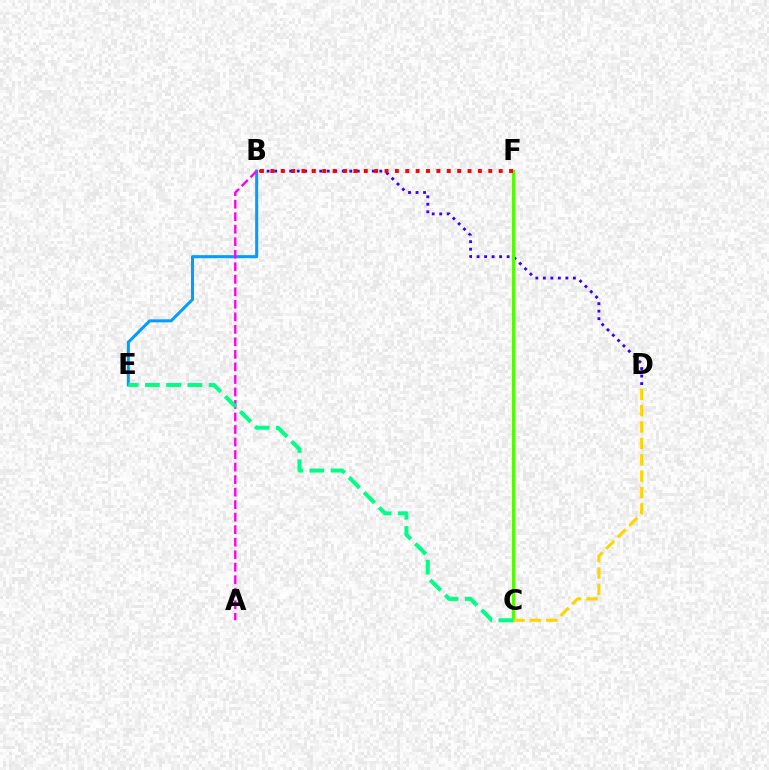{('B', 'D'): [{'color': '#3700ff', 'line_style': 'dotted', 'thickness': 2.04}], ('B', 'E'): [{'color': '#009eff', 'line_style': 'solid', 'thickness': 2.19}], ('A', 'B'): [{'color': '#ff00ed', 'line_style': 'dashed', 'thickness': 1.7}], ('C', 'F'): [{'color': '#4fff00', 'line_style': 'solid', 'thickness': 2.22}], ('C', 'E'): [{'color': '#00ff86', 'line_style': 'dashed', 'thickness': 2.89}], ('B', 'F'): [{'color': '#ff0000', 'line_style': 'dotted', 'thickness': 2.82}], ('C', 'D'): [{'color': '#ffd500', 'line_style': 'dashed', 'thickness': 2.22}]}